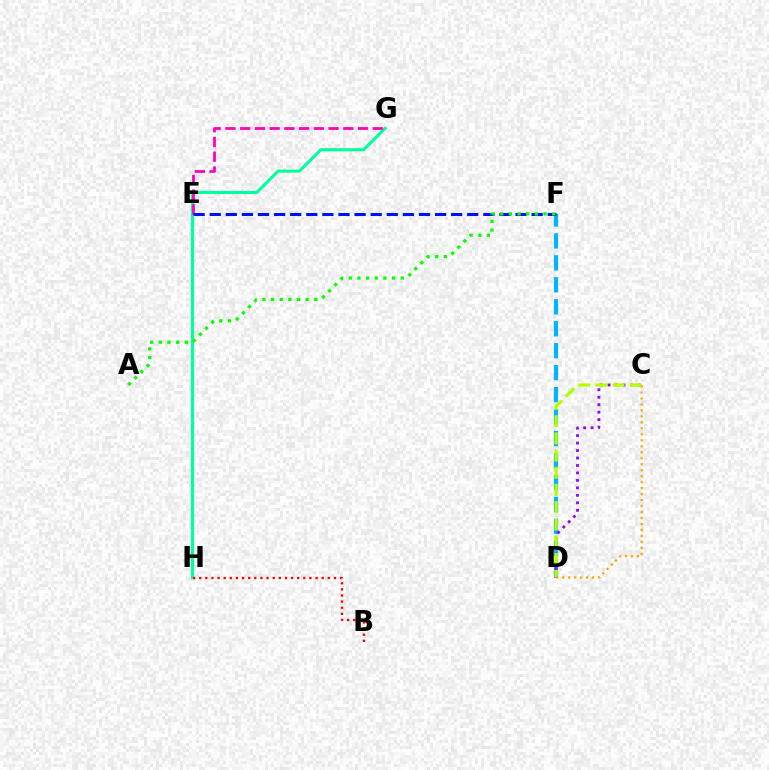{('D', 'F'): [{'color': '#00b5ff', 'line_style': 'dashed', 'thickness': 2.98}], ('G', 'H'): [{'color': '#00ff9d', 'line_style': 'solid', 'thickness': 2.21}], ('C', 'D'): [{'color': '#9b00ff', 'line_style': 'dotted', 'thickness': 2.03}, {'color': '#b3ff00', 'line_style': 'dashed', 'thickness': 2.34}, {'color': '#ffa500', 'line_style': 'dotted', 'thickness': 1.62}], ('E', 'G'): [{'color': '#ff00bd', 'line_style': 'dashed', 'thickness': 2.0}], ('B', 'H'): [{'color': '#ff0000', 'line_style': 'dotted', 'thickness': 1.66}], ('E', 'F'): [{'color': '#0010ff', 'line_style': 'dashed', 'thickness': 2.19}], ('A', 'F'): [{'color': '#08ff00', 'line_style': 'dotted', 'thickness': 2.35}]}